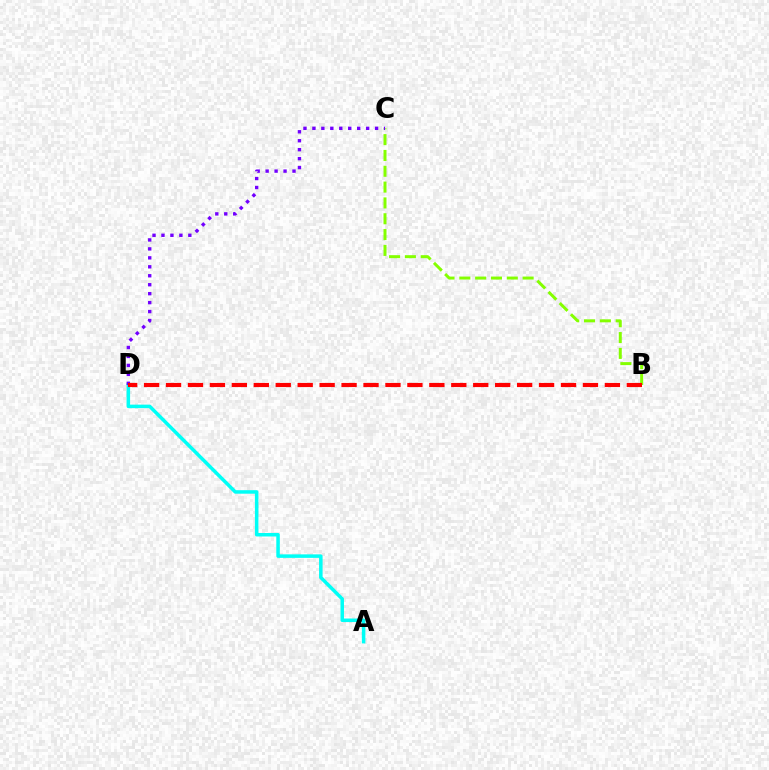{('B', 'C'): [{'color': '#84ff00', 'line_style': 'dashed', 'thickness': 2.15}], ('A', 'D'): [{'color': '#00fff6', 'line_style': 'solid', 'thickness': 2.53}], ('C', 'D'): [{'color': '#7200ff', 'line_style': 'dotted', 'thickness': 2.43}], ('B', 'D'): [{'color': '#ff0000', 'line_style': 'dashed', 'thickness': 2.98}]}